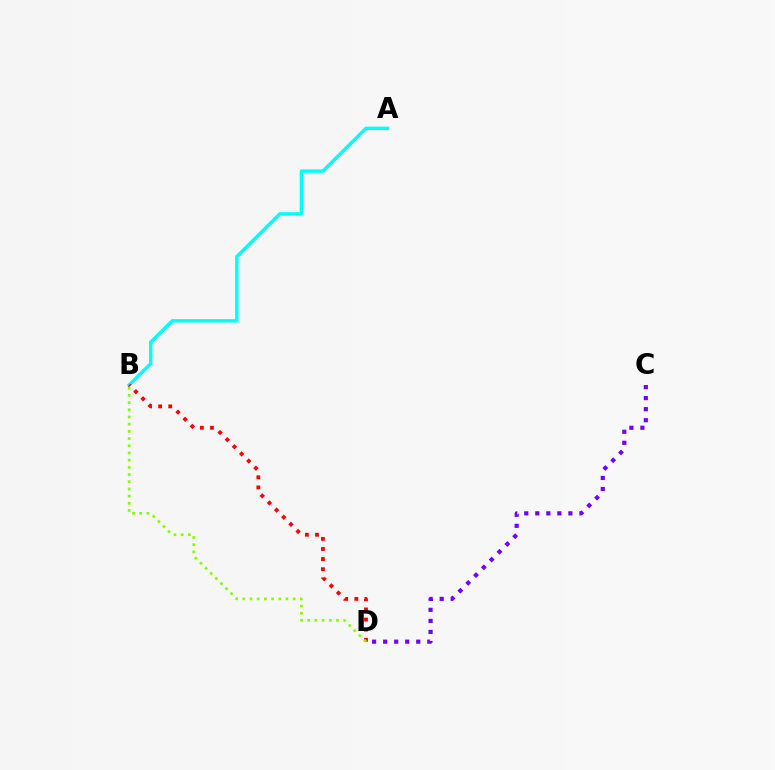{('A', 'B'): [{'color': '#00fff6', 'line_style': 'solid', 'thickness': 2.45}], ('B', 'D'): [{'color': '#ff0000', 'line_style': 'dotted', 'thickness': 2.75}, {'color': '#84ff00', 'line_style': 'dotted', 'thickness': 1.95}], ('C', 'D'): [{'color': '#7200ff', 'line_style': 'dotted', 'thickness': 3.0}]}